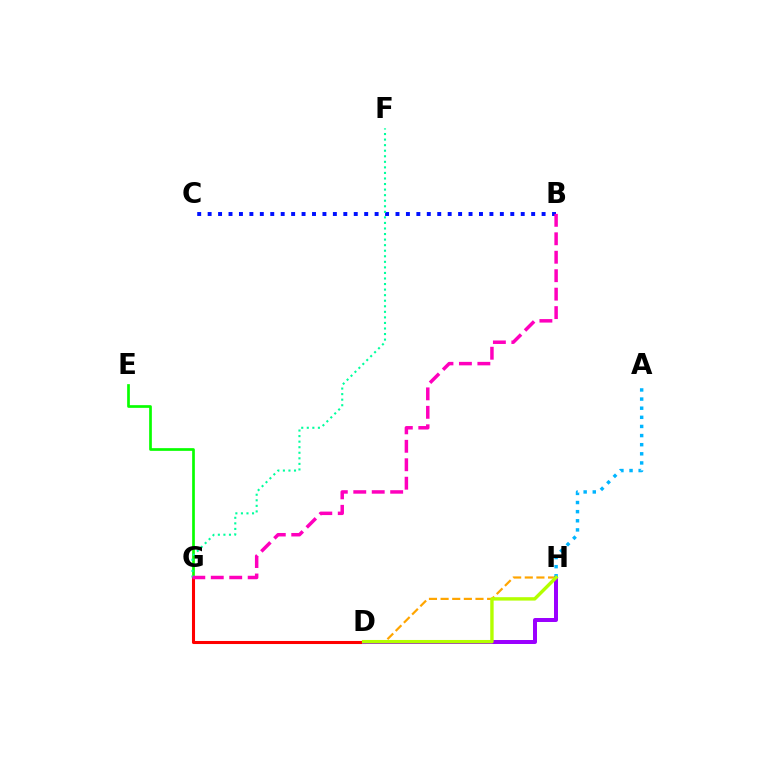{('E', 'G'): [{'color': '#08ff00', 'line_style': 'solid', 'thickness': 1.94}], ('B', 'C'): [{'color': '#0010ff', 'line_style': 'dotted', 'thickness': 2.84}], ('D', 'G'): [{'color': '#ff0000', 'line_style': 'solid', 'thickness': 2.2}], ('D', 'H'): [{'color': '#ffa500', 'line_style': 'dashed', 'thickness': 1.58}, {'color': '#9b00ff', 'line_style': 'solid', 'thickness': 2.87}, {'color': '#b3ff00', 'line_style': 'solid', 'thickness': 2.45}], ('F', 'G'): [{'color': '#00ff9d', 'line_style': 'dotted', 'thickness': 1.51}], ('A', 'H'): [{'color': '#00b5ff', 'line_style': 'dotted', 'thickness': 2.48}], ('B', 'G'): [{'color': '#ff00bd', 'line_style': 'dashed', 'thickness': 2.51}]}